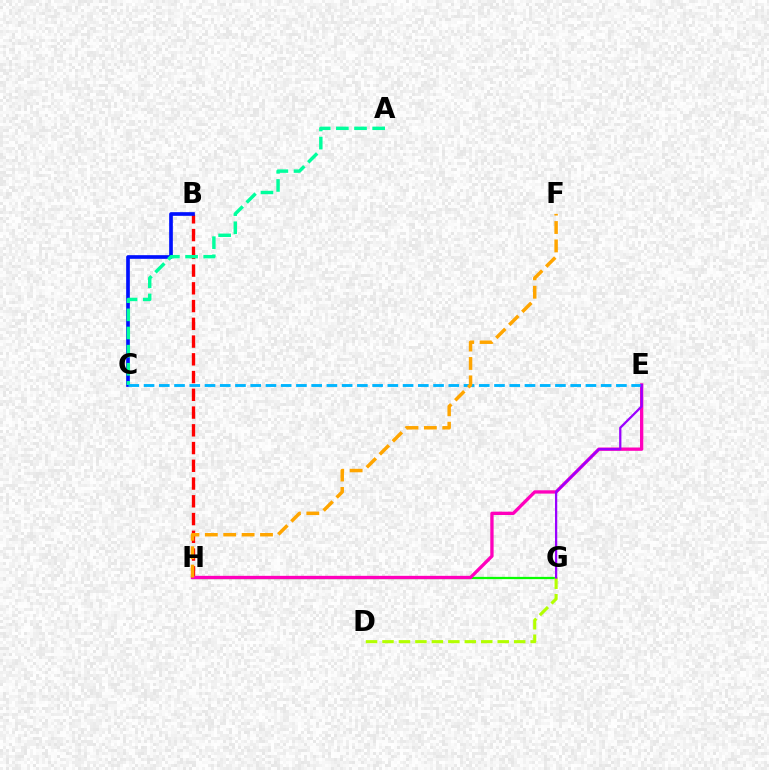{('B', 'H'): [{'color': '#ff0000', 'line_style': 'dashed', 'thickness': 2.41}], ('G', 'H'): [{'color': '#08ff00', 'line_style': 'solid', 'thickness': 1.62}], ('D', 'G'): [{'color': '#b3ff00', 'line_style': 'dashed', 'thickness': 2.24}], ('B', 'C'): [{'color': '#0010ff', 'line_style': 'solid', 'thickness': 2.65}], ('E', 'H'): [{'color': '#ff00bd', 'line_style': 'solid', 'thickness': 2.39}], ('A', 'C'): [{'color': '#00ff9d', 'line_style': 'dashed', 'thickness': 2.47}], ('C', 'E'): [{'color': '#00b5ff', 'line_style': 'dashed', 'thickness': 2.07}], ('E', 'G'): [{'color': '#9b00ff', 'line_style': 'solid', 'thickness': 1.63}], ('F', 'H'): [{'color': '#ffa500', 'line_style': 'dashed', 'thickness': 2.5}]}